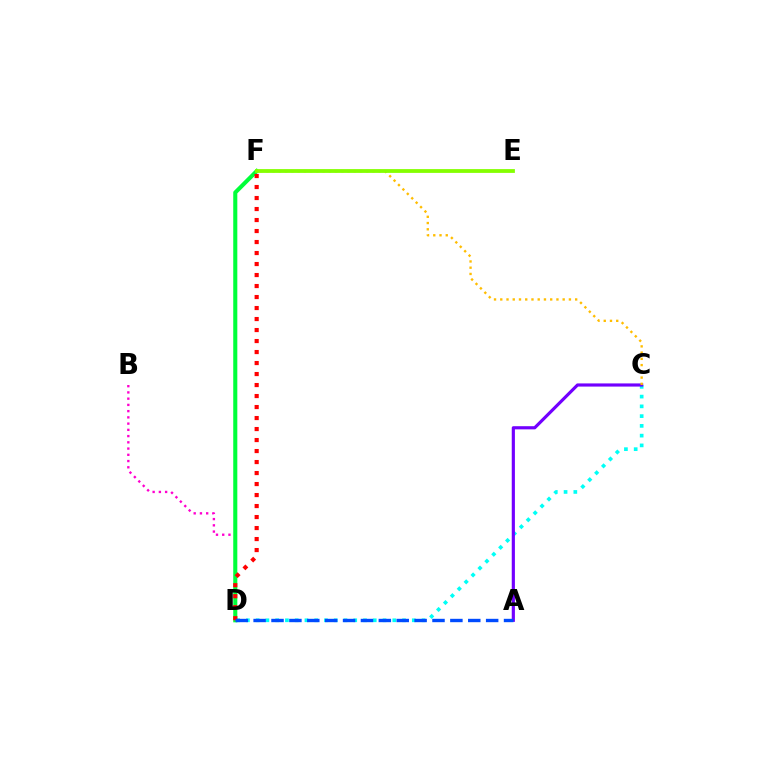{('C', 'D'): [{'color': '#00fff6', 'line_style': 'dotted', 'thickness': 2.65}], ('B', 'D'): [{'color': '#ff00cf', 'line_style': 'dotted', 'thickness': 1.7}], ('A', 'C'): [{'color': '#7200ff', 'line_style': 'solid', 'thickness': 2.28}], ('D', 'F'): [{'color': '#00ff39', 'line_style': 'solid', 'thickness': 2.94}, {'color': '#ff0000', 'line_style': 'dotted', 'thickness': 2.99}], ('A', 'D'): [{'color': '#004bff', 'line_style': 'dashed', 'thickness': 2.43}], ('C', 'F'): [{'color': '#ffbd00', 'line_style': 'dotted', 'thickness': 1.7}], ('E', 'F'): [{'color': '#84ff00', 'line_style': 'solid', 'thickness': 2.73}]}